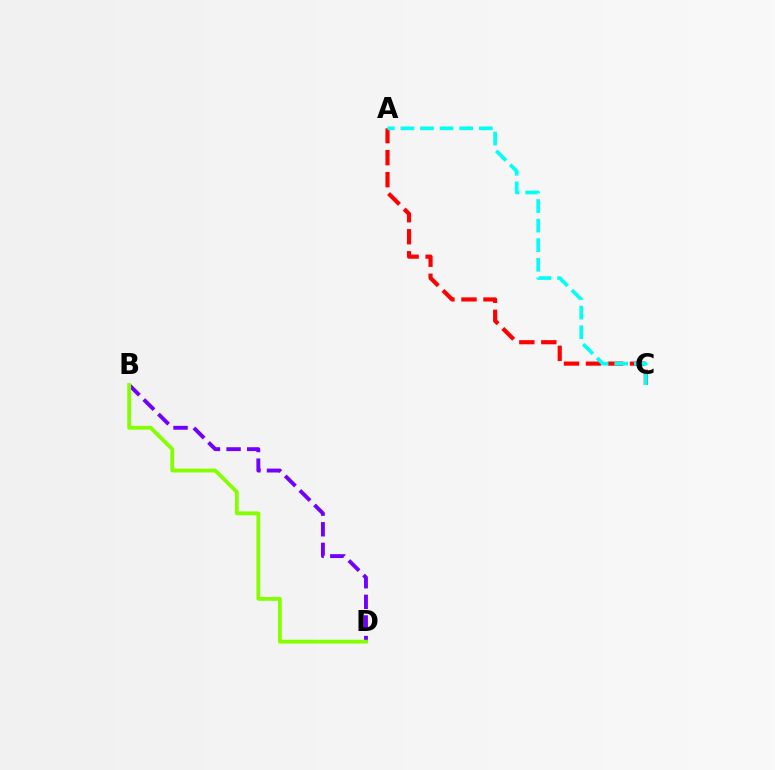{('A', 'C'): [{'color': '#ff0000', 'line_style': 'dashed', 'thickness': 2.99}, {'color': '#00fff6', 'line_style': 'dashed', 'thickness': 2.66}], ('B', 'D'): [{'color': '#7200ff', 'line_style': 'dashed', 'thickness': 2.8}, {'color': '#84ff00', 'line_style': 'solid', 'thickness': 2.73}]}